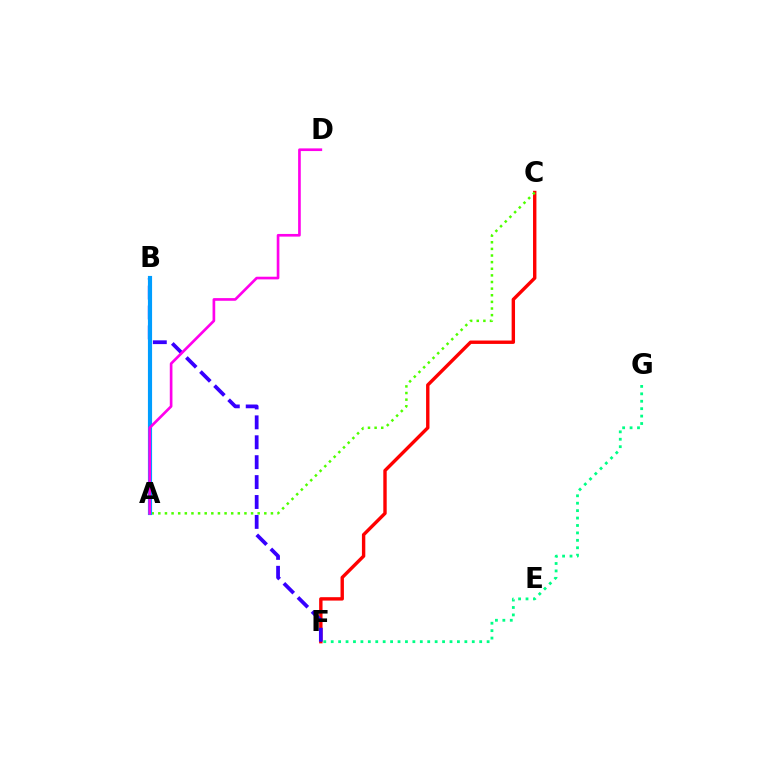{('A', 'B'): [{'color': '#ffd500', 'line_style': 'dotted', 'thickness': 2.8}, {'color': '#009eff', 'line_style': 'solid', 'thickness': 2.98}], ('C', 'F'): [{'color': '#ff0000', 'line_style': 'solid', 'thickness': 2.44}], ('B', 'F'): [{'color': '#3700ff', 'line_style': 'dashed', 'thickness': 2.71}], ('A', 'C'): [{'color': '#4fff00', 'line_style': 'dotted', 'thickness': 1.8}], ('F', 'G'): [{'color': '#00ff86', 'line_style': 'dotted', 'thickness': 2.02}], ('A', 'D'): [{'color': '#ff00ed', 'line_style': 'solid', 'thickness': 1.92}]}